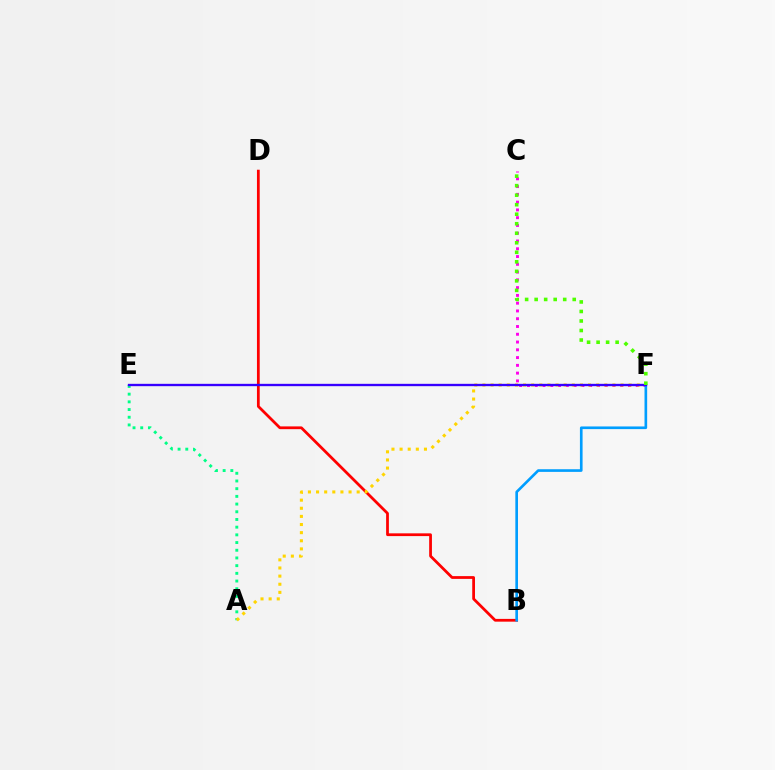{('B', 'D'): [{'color': '#ff0000', 'line_style': 'solid', 'thickness': 1.99}], ('C', 'F'): [{'color': '#ff00ed', 'line_style': 'dotted', 'thickness': 2.11}, {'color': '#4fff00', 'line_style': 'dotted', 'thickness': 2.59}], ('A', 'E'): [{'color': '#00ff86', 'line_style': 'dotted', 'thickness': 2.09}], ('A', 'F'): [{'color': '#ffd500', 'line_style': 'dotted', 'thickness': 2.21}], ('B', 'F'): [{'color': '#009eff', 'line_style': 'solid', 'thickness': 1.91}], ('E', 'F'): [{'color': '#3700ff', 'line_style': 'solid', 'thickness': 1.69}]}